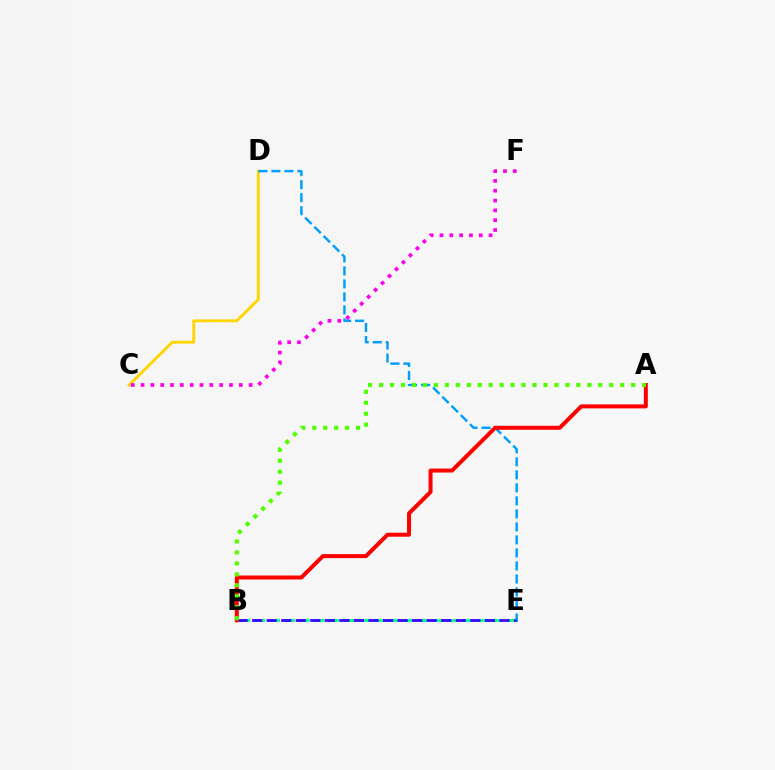{('B', 'E'): [{'color': '#00ff86', 'line_style': 'dashed', 'thickness': 2.02}, {'color': '#3700ff', 'line_style': 'dashed', 'thickness': 1.98}], ('C', 'D'): [{'color': '#ffd500', 'line_style': 'solid', 'thickness': 2.07}], ('D', 'E'): [{'color': '#009eff', 'line_style': 'dashed', 'thickness': 1.77}], ('A', 'B'): [{'color': '#ff0000', 'line_style': 'solid', 'thickness': 2.88}, {'color': '#4fff00', 'line_style': 'dotted', 'thickness': 2.98}], ('C', 'F'): [{'color': '#ff00ed', 'line_style': 'dotted', 'thickness': 2.67}]}